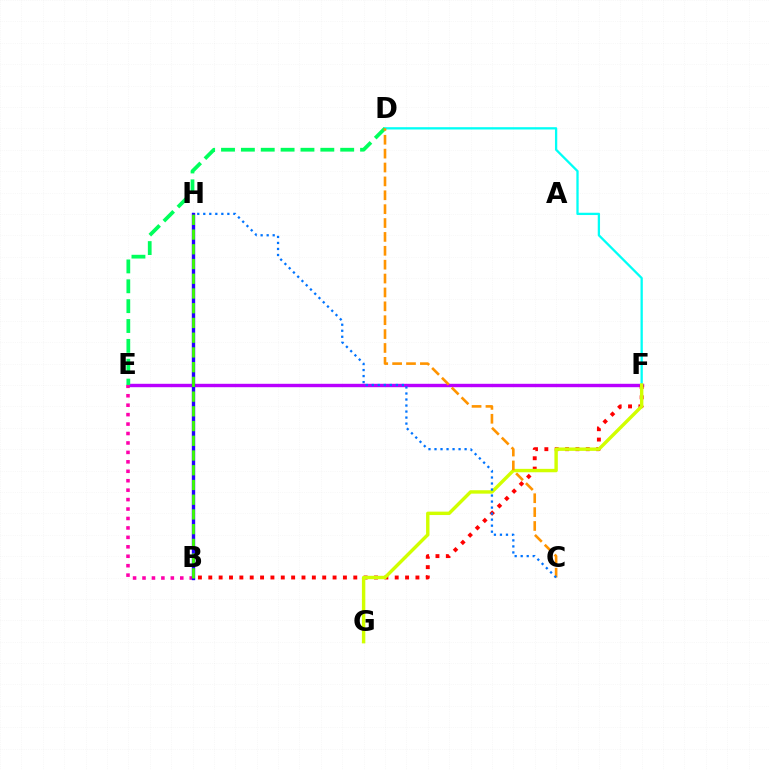{('E', 'F'): [{'color': '#b900ff', 'line_style': 'solid', 'thickness': 2.45}], ('B', 'F'): [{'color': '#ff0000', 'line_style': 'dotted', 'thickness': 2.81}], ('D', 'F'): [{'color': '#00fff6', 'line_style': 'solid', 'thickness': 1.65}], ('B', 'E'): [{'color': '#ff00ac', 'line_style': 'dotted', 'thickness': 2.57}], ('D', 'E'): [{'color': '#00ff5c', 'line_style': 'dashed', 'thickness': 2.7}], ('F', 'G'): [{'color': '#d1ff00', 'line_style': 'solid', 'thickness': 2.46}], ('C', 'D'): [{'color': '#ff9400', 'line_style': 'dashed', 'thickness': 1.89}], ('C', 'H'): [{'color': '#0074ff', 'line_style': 'dotted', 'thickness': 1.64}], ('B', 'H'): [{'color': '#2500ff', 'line_style': 'solid', 'thickness': 2.42}, {'color': '#3dff00', 'line_style': 'dashed', 'thickness': 2.0}]}